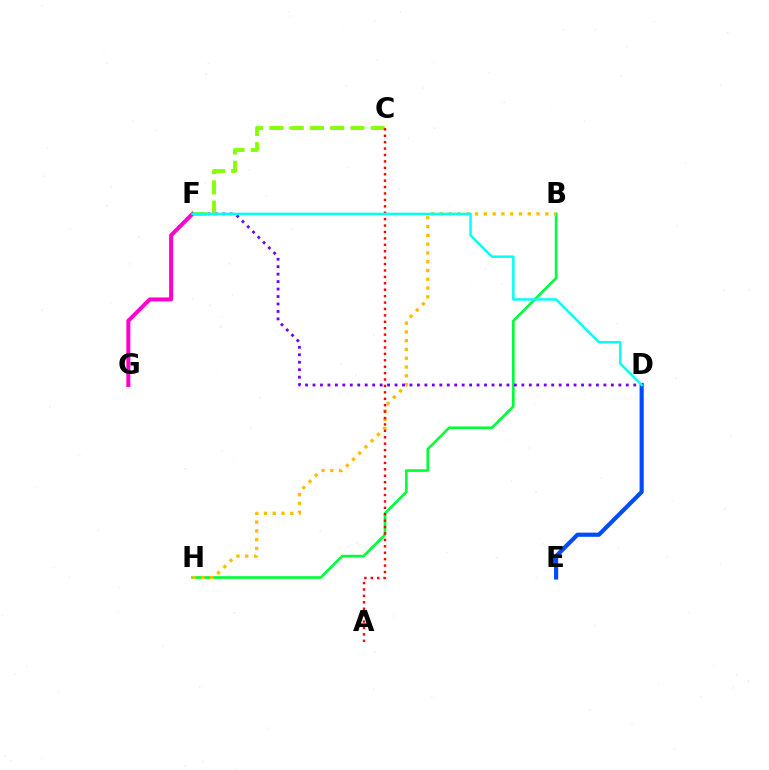{('B', 'H'): [{'color': '#00ff39', 'line_style': 'solid', 'thickness': 1.91}, {'color': '#ffbd00', 'line_style': 'dotted', 'thickness': 2.39}], ('D', 'E'): [{'color': '#004bff', 'line_style': 'solid', 'thickness': 2.99}], ('F', 'G'): [{'color': '#ff00cf', 'line_style': 'solid', 'thickness': 2.87}], ('D', 'F'): [{'color': '#7200ff', 'line_style': 'dotted', 'thickness': 2.03}, {'color': '#00fff6', 'line_style': 'solid', 'thickness': 1.76}], ('C', 'F'): [{'color': '#84ff00', 'line_style': 'dashed', 'thickness': 2.76}], ('A', 'C'): [{'color': '#ff0000', 'line_style': 'dotted', 'thickness': 1.74}]}